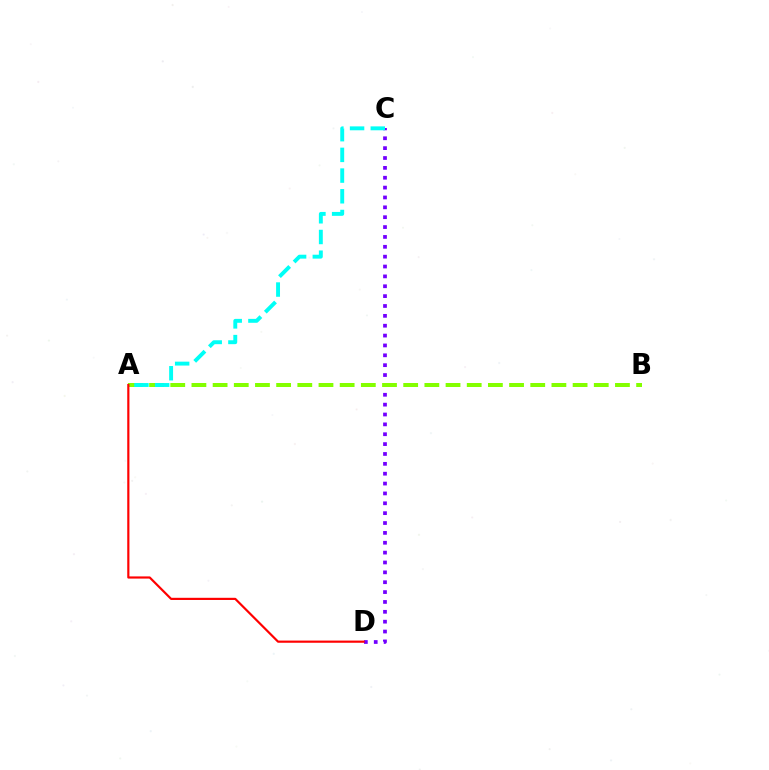{('C', 'D'): [{'color': '#7200ff', 'line_style': 'dotted', 'thickness': 2.68}], ('A', 'B'): [{'color': '#84ff00', 'line_style': 'dashed', 'thickness': 2.88}], ('A', 'D'): [{'color': '#ff0000', 'line_style': 'solid', 'thickness': 1.57}], ('A', 'C'): [{'color': '#00fff6', 'line_style': 'dashed', 'thickness': 2.81}]}